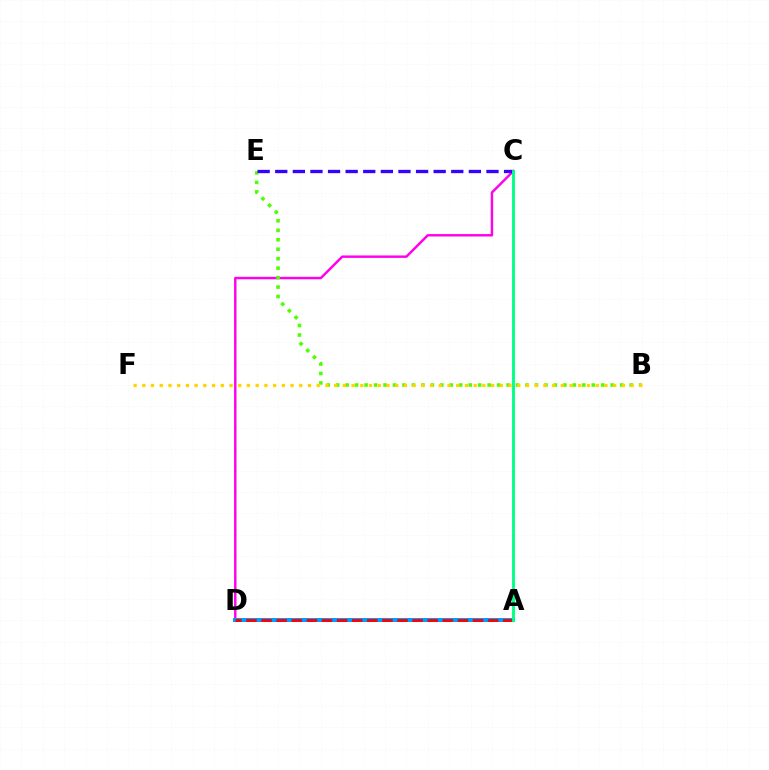{('C', 'D'): [{'color': '#ff00ed', 'line_style': 'solid', 'thickness': 1.76}], ('A', 'D'): [{'color': '#009eff', 'line_style': 'solid', 'thickness': 2.9}, {'color': '#ff0000', 'line_style': 'dashed', 'thickness': 2.05}], ('B', 'E'): [{'color': '#4fff00', 'line_style': 'dotted', 'thickness': 2.57}], ('C', 'E'): [{'color': '#3700ff', 'line_style': 'dashed', 'thickness': 2.39}], ('A', 'C'): [{'color': '#00ff86', 'line_style': 'solid', 'thickness': 2.07}], ('B', 'F'): [{'color': '#ffd500', 'line_style': 'dotted', 'thickness': 2.37}]}